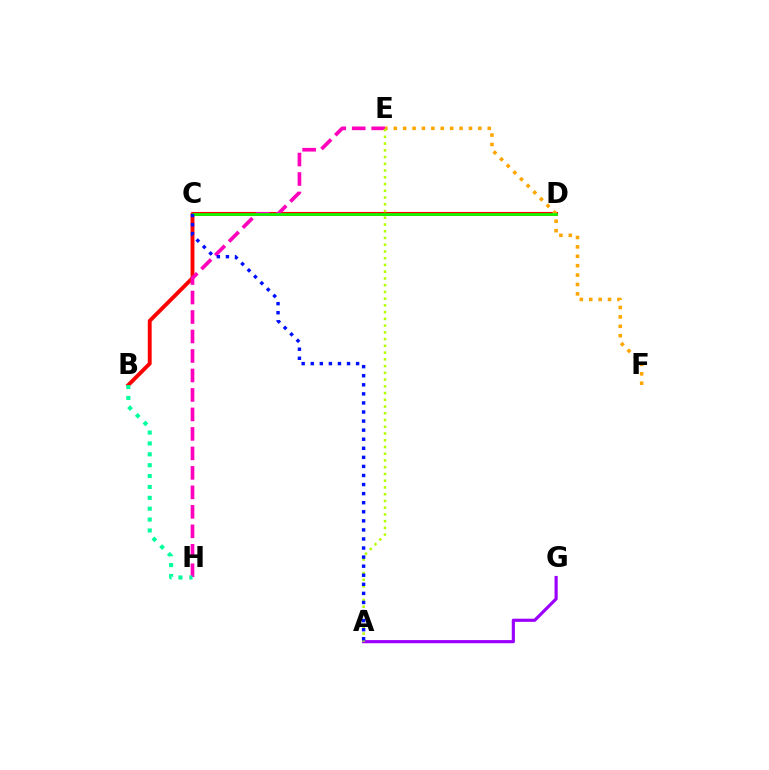{('A', 'G'): [{'color': '#9b00ff', 'line_style': 'solid', 'thickness': 2.27}], ('C', 'D'): [{'color': '#00b5ff', 'line_style': 'solid', 'thickness': 1.79}, {'color': '#08ff00', 'line_style': 'solid', 'thickness': 1.93}], ('B', 'D'): [{'color': '#ff0000', 'line_style': 'solid', 'thickness': 2.8}], ('E', 'F'): [{'color': '#ffa500', 'line_style': 'dotted', 'thickness': 2.55}], ('E', 'H'): [{'color': '#ff00bd', 'line_style': 'dashed', 'thickness': 2.65}], ('A', 'E'): [{'color': '#b3ff00', 'line_style': 'dotted', 'thickness': 1.83}], ('A', 'C'): [{'color': '#0010ff', 'line_style': 'dotted', 'thickness': 2.46}], ('B', 'H'): [{'color': '#00ff9d', 'line_style': 'dotted', 'thickness': 2.95}]}